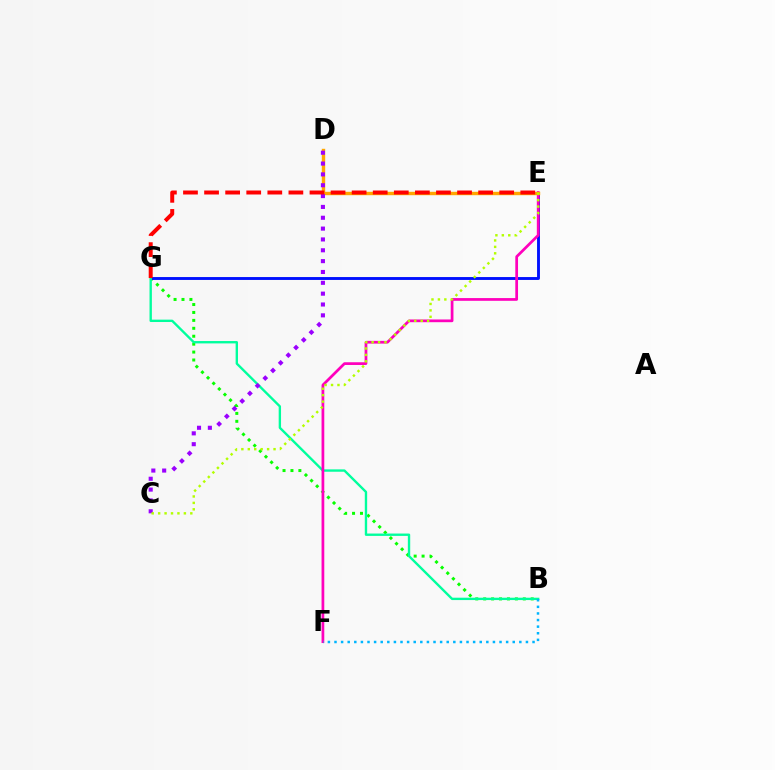{('B', 'G'): [{'color': '#08ff00', 'line_style': 'dotted', 'thickness': 2.15}, {'color': '#00ff9d', 'line_style': 'solid', 'thickness': 1.7}], ('E', 'G'): [{'color': '#0010ff', 'line_style': 'solid', 'thickness': 2.08}, {'color': '#ff0000', 'line_style': 'dashed', 'thickness': 2.86}], ('E', 'F'): [{'color': '#ff00bd', 'line_style': 'solid', 'thickness': 1.97}], ('B', 'F'): [{'color': '#00b5ff', 'line_style': 'dotted', 'thickness': 1.79}], ('D', 'E'): [{'color': '#ffa500', 'line_style': 'solid', 'thickness': 2.45}], ('C', 'D'): [{'color': '#9b00ff', 'line_style': 'dotted', 'thickness': 2.95}], ('C', 'E'): [{'color': '#b3ff00', 'line_style': 'dotted', 'thickness': 1.75}]}